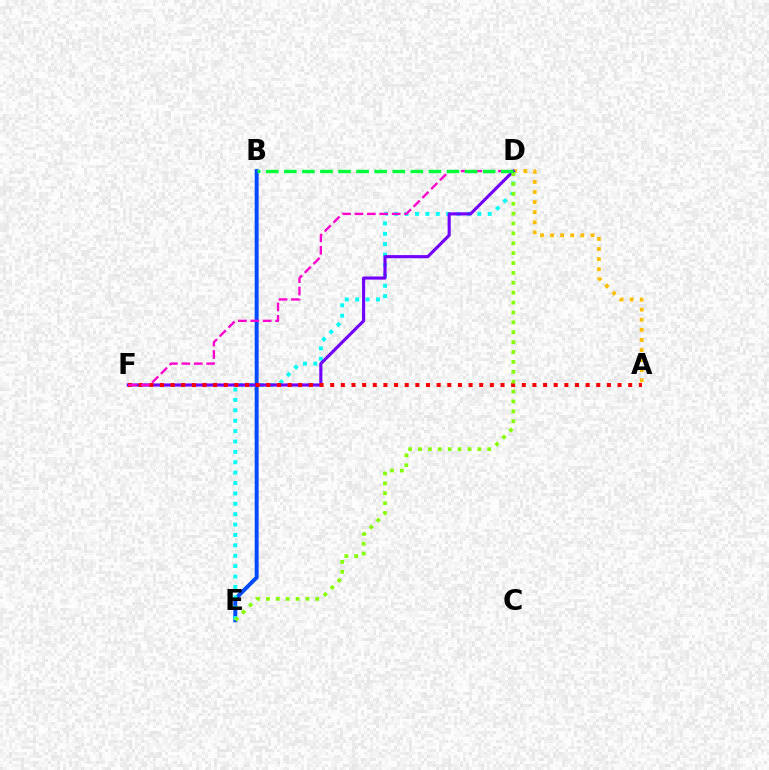{('A', 'D'): [{'color': '#ffbd00', 'line_style': 'dotted', 'thickness': 2.74}], ('B', 'E'): [{'color': '#004bff', 'line_style': 'solid', 'thickness': 2.84}], ('D', 'E'): [{'color': '#00fff6', 'line_style': 'dotted', 'thickness': 2.82}, {'color': '#84ff00', 'line_style': 'dotted', 'thickness': 2.69}], ('D', 'F'): [{'color': '#7200ff', 'line_style': 'solid', 'thickness': 2.24}, {'color': '#ff00cf', 'line_style': 'dashed', 'thickness': 1.68}], ('A', 'F'): [{'color': '#ff0000', 'line_style': 'dotted', 'thickness': 2.89}], ('B', 'D'): [{'color': '#00ff39', 'line_style': 'dashed', 'thickness': 2.46}]}